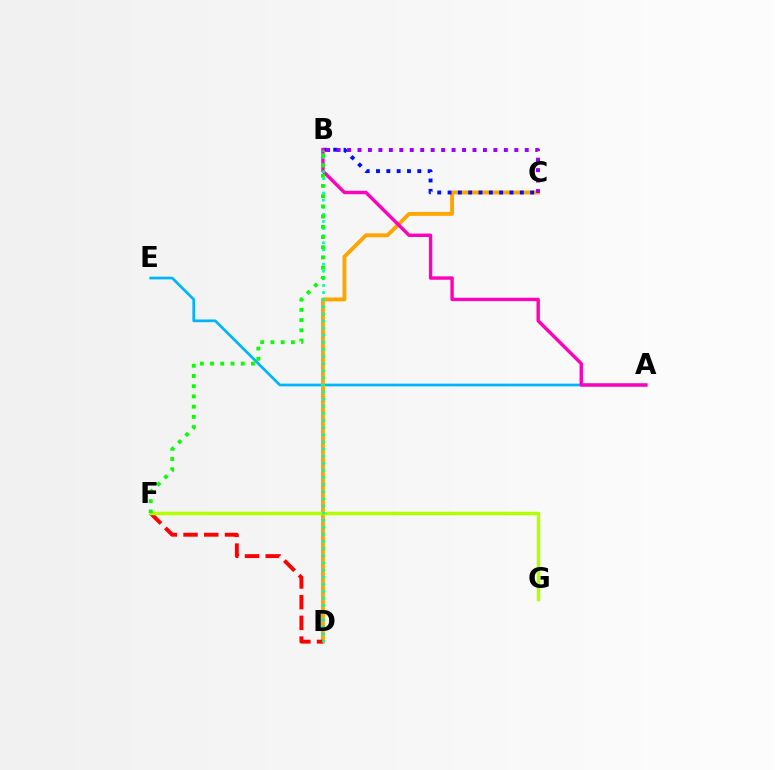{('A', 'E'): [{'color': '#00b5ff', 'line_style': 'solid', 'thickness': 1.96}], ('C', 'D'): [{'color': '#ffa500', 'line_style': 'solid', 'thickness': 2.8}], ('B', 'C'): [{'color': '#0010ff', 'line_style': 'dotted', 'thickness': 2.81}, {'color': '#9b00ff', 'line_style': 'dotted', 'thickness': 2.84}], ('A', 'B'): [{'color': '#ff00bd', 'line_style': 'solid', 'thickness': 2.46}], ('D', 'F'): [{'color': '#ff0000', 'line_style': 'dashed', 'thickness': 2.81}], ('F', 'G'): [{'color': '#b3ff00', 'line_style': 'solid', 'thickness': 2.51}], ('B', 'D'): [{'color': '#00ff9d', 'line_style': 'dotted', 'thickness': 1.93}], ('B', 'F'): [{'color': '#08ff00', 'line_style': 'dotted', 'thickness': 2.78}]}